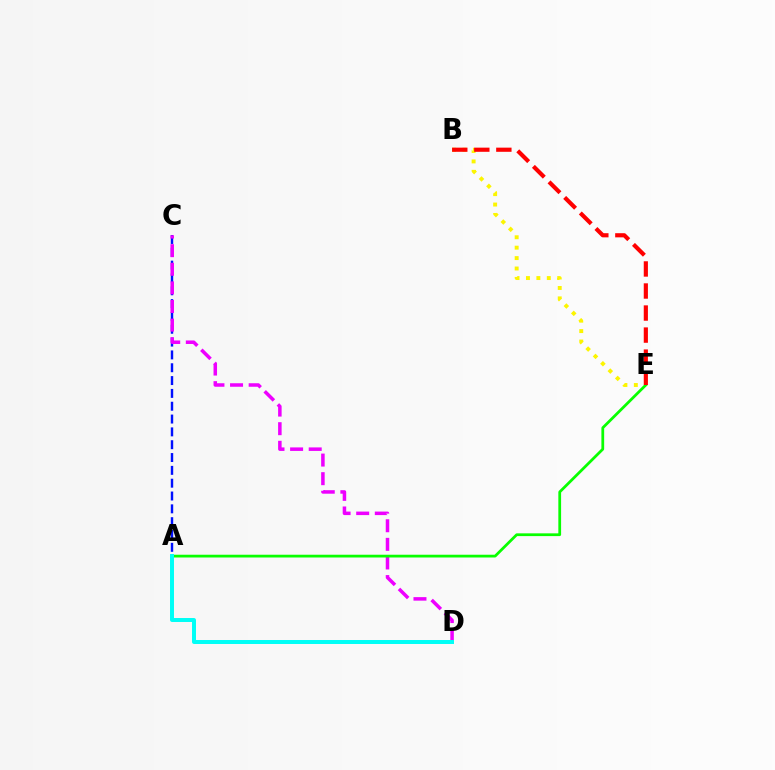{('A', 'C'): [{'color': '#0010ff', 'line_style': 'dashed', 'thickness': 1.74}], ('B', 'E'): [{'color': '#fcf500', 'line_style': 'dotted', 'thickness': 2.83}, {'color': '#ff0000', 'line_style': 'dashed', 'thickness': 2.99}], ('C', 'D'): [{'color': '#ee00ff', 'line_style': 'dashed', 'thickness': 2.53}], ('A', 'E'): [{'color': '#08ff00', 'line_style': 'solid', 'thickness': 1.99}], ('A', 'D'): [{'color': '#00fff6', 'line_style': 'solid', 'thickness': 2.86}]}